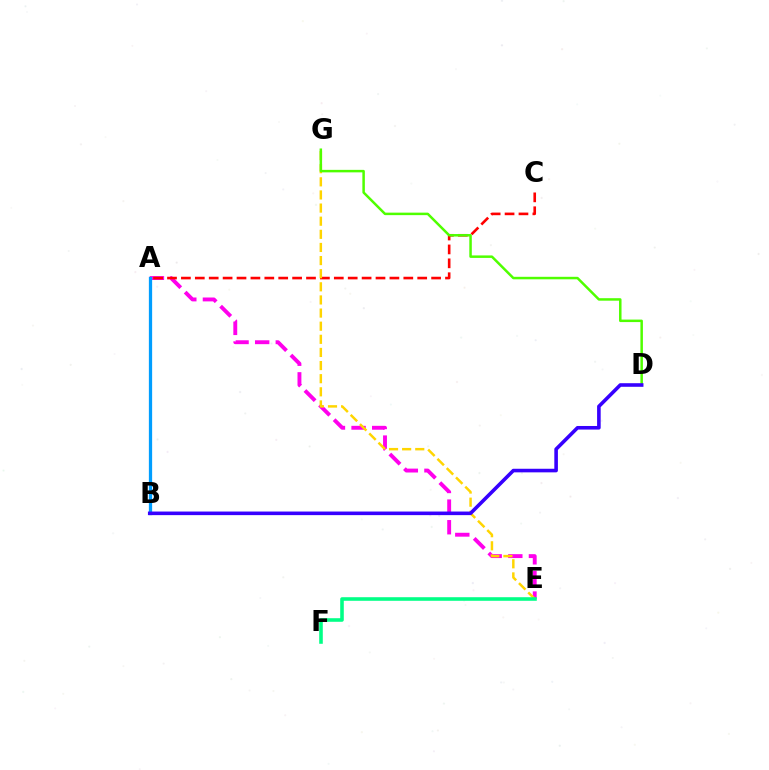{('A', 'E'): [{'color': '#ff00ed', 'line_style': 'dashed', 'thickness': 2.8}], ('A', 'C'): [{'color': '#ff0000', 'line_style': 'dashed', 'thickness': 1.89}], ('E', 'G'): [{'color': '#ffd500', 'line_style': 'dashed', 'thickness': 1.78}], ('E', 'F'): [{'color': '#00ff86', 'line_style': 'solid', 'thickness': 2.58}], ('D', 'G'): [{'color': '#4fff00', 'line_style': 'solid', 'thickness': 1.8}], ('A', 'B'): [{'color': '#009eff', 'line_style': 'solid', 'thickness': 2.35}], ('B', 'D'): [{'color': '#3700ff', 'line_style': 'solid', 'thickness': 2.58}]}